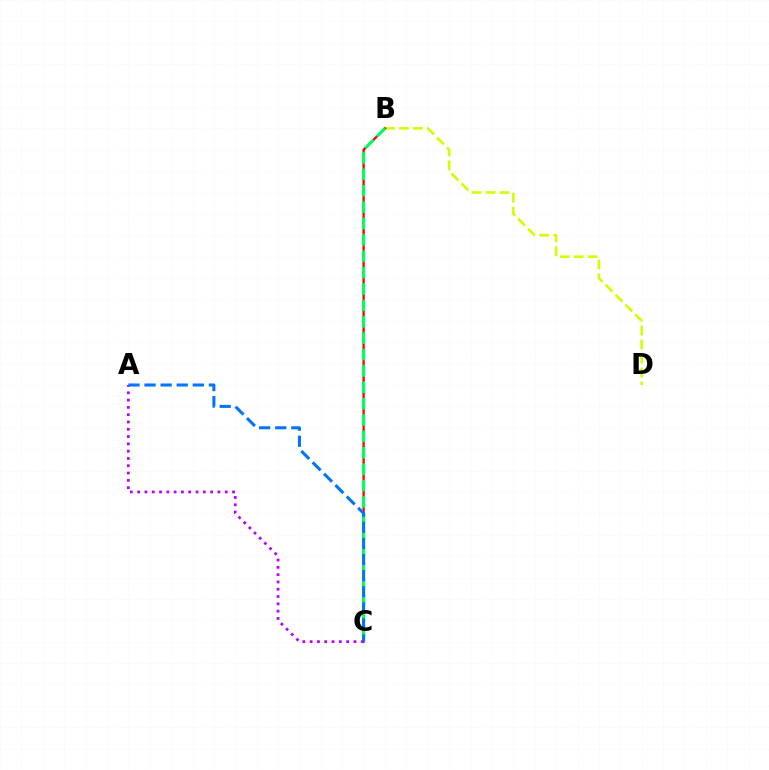{('B', 'D'): [{'color': '#d1ff00', 'line_style': 'dashed', 'thickness': 1.9}], ('B', 'C'): [{'color': '#ff0000', 'line_style': 'solid', 'thickness': 1.64}, {'color': '#00ff5c', 'line_style': 'dashed', 'thickness': 2.23}], ('A', 'C'): [{'color': '#b900ff', 'line_style': 'dotted', 'thickness': 1.98}, {'color': '#0074ff', 'line_style': 'dashed', 'thickness': 2.19}]}